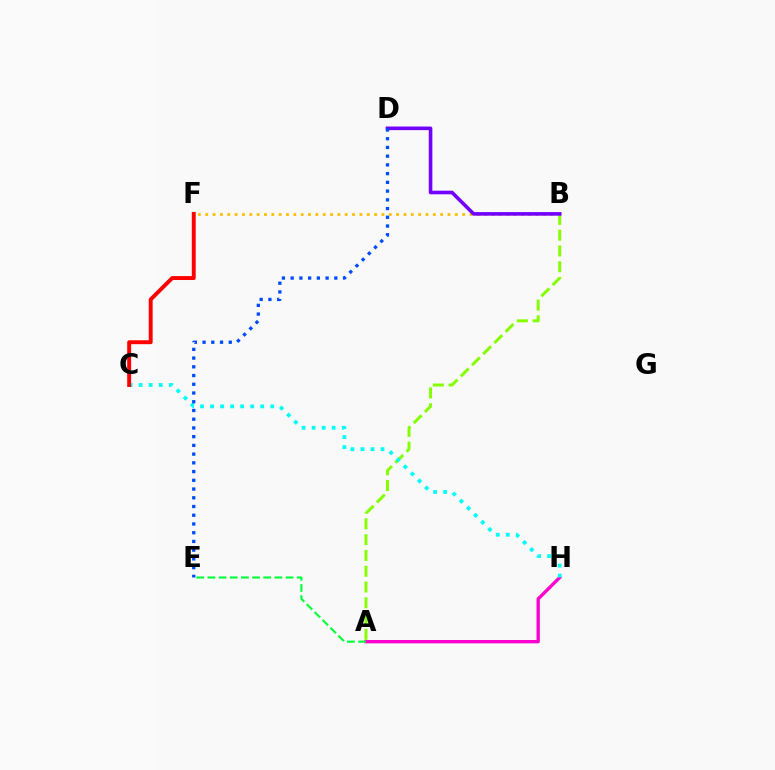{('B', 'F'): [{'color': '#ffbd00', 'line_style': 'dotted', 'thickness': 1.99}], ('A', 'H'): [{'color': '#ff00cf', 'line_style': 'solid', 'thickness': 2.4}], ('A', 'E'): [{'color': '#00ff39', 'line_style': 'dashed', 'thickness': 1.52}], ('A', 'B'): [{'color': '#84ff00', 'line_style': 'dashed', 'thickness': 2.14}], ('B', 'D'): [{'color': '#7200ff', 'line_style': 'solid', 'thickness': 2.59}], ('C', 'H'): [{'color': '#00fff6', 'line_style': 'dotted', 'thickness': 2.73}], ('C', 'F'): [{'color': '#ff0000', 'line_style': 'solid', 'thickness': 2.82}], ('D', 'E'): [{'color': '#004bff', 'line_style': 'dotted', 'thickness': 2.37}]}